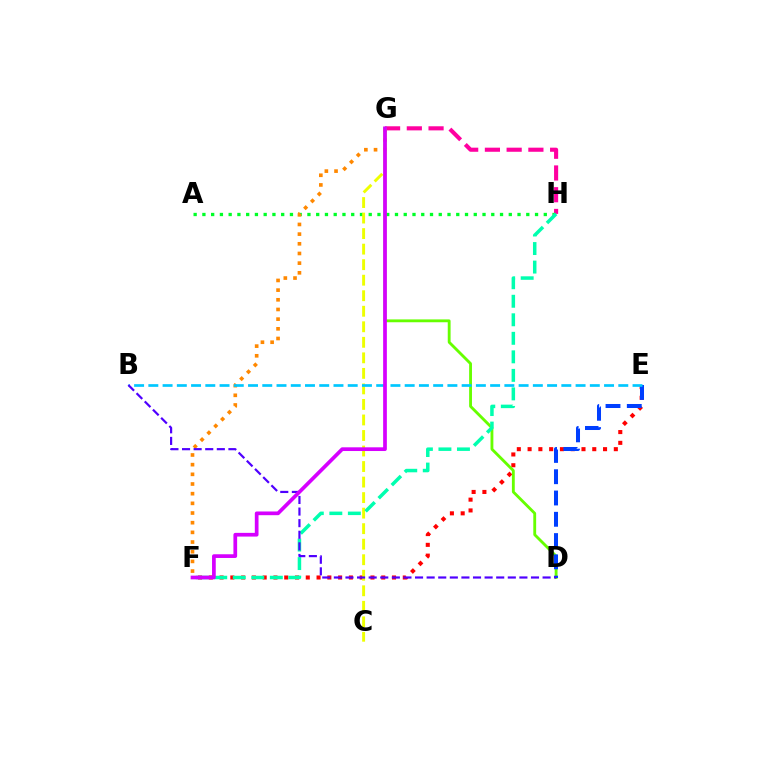{('E', 'F'): [{'color': '#ff0000', 'line_style': 'dotted', 'thickness': 2.93}], ('G', 'H'): [{'color': '#ff00a0', 'line_style': 'dashed', 'thickness': 2.95}], ('A', 'H'): [{'color': '#00ff27', 'line_style': 'dotted', 'thickness': 2.38}], ('D', 'G'): [{'color': '#66ff00', 'line_style': 'solid', 'thickness': 2.05}], ('F', 'G'): [{'color': '#ff8800', 'line_style': 'dotted', 'thickness': 2.63}, {'color': '#d600ff', 'line_style': 'solid', 'thickness': 2.67}], ('D', 'E'): [{'color': '#003fff', 'line_style': 'dashed', 'thickness': 2.89}], ('C', 'G'): [{'color': '#eeff00', 'line_style': 'dashed', 'thickness': 2.11}], ('B', 'E'): [{'color': '#00c7ff', 'line_style': 'dashed', 'thickness': 1.93}], ('F', 'H'): [{'color': '#00ffaf', 'line_style': 'dashed', 'thickness': 2.52}], ('B', 'D'): [{'color': '#4f00ff', 'line_style': 'dashed', 'thickness': 1.58}]}